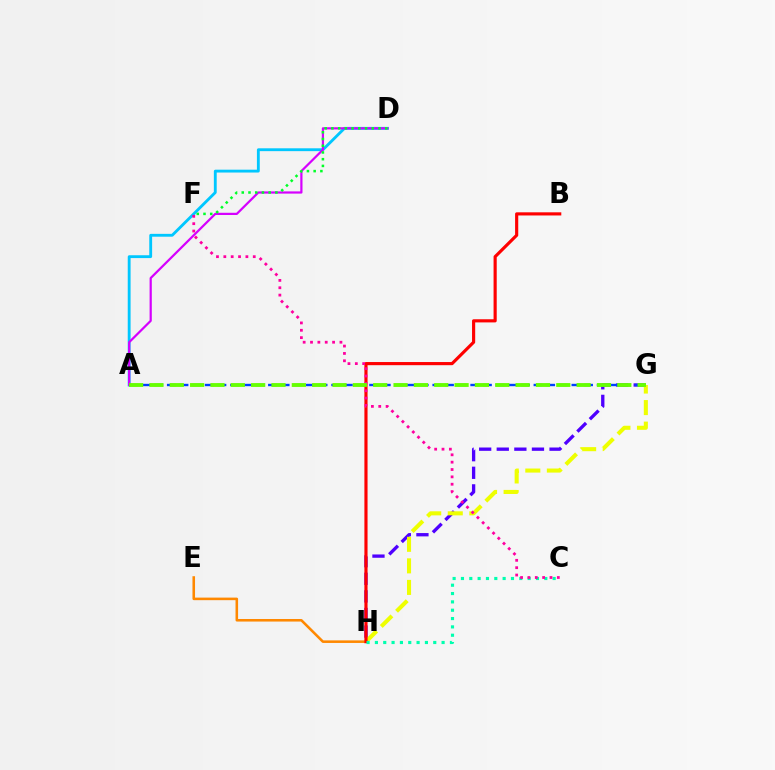{('A', 'D'): [{'color': '#00c7ff', 'line_style': 'solid', 'thickness': 2.05}, {'color': '#d600ff', 'line_style': 'solid', 'thickness': 1.59}], ('G', 'H'): [{'color': '#4f00ff', 'line_style': 'dashed', 'thickness': 2.39}, {'color': '#eeff00', 'line_style': 'dashed', 'thickness': 2.93}], ('A', 'G'): [{'color': '#003fff', 'line_style': 'dashed', 'thickness': 1.72}, {'color': '#66ff00', 'line_style': 'dashed', 'thickness': 2.76}], ('E', 'H'): [{'color': '#ff8800', 'line_style': 'solid', 'thickness': 1.85}], ('B', 'H'): [{'color': '#ff0000', 'line_style': 'solid', 'thickness': 2.27}], ('D', 'F'): [{'color': '#00ff27', 'line_style': 'dotted', 'thickness': 1.83}], ('C', 'H'): [{'color': '#00ffaf', 'line_style': 'dotted', 'thickness': 2.26}], ('C', 'F'): [{'color': '#ff00a0', 'line_style': 'dotted', 'thickness': 2.0}]}